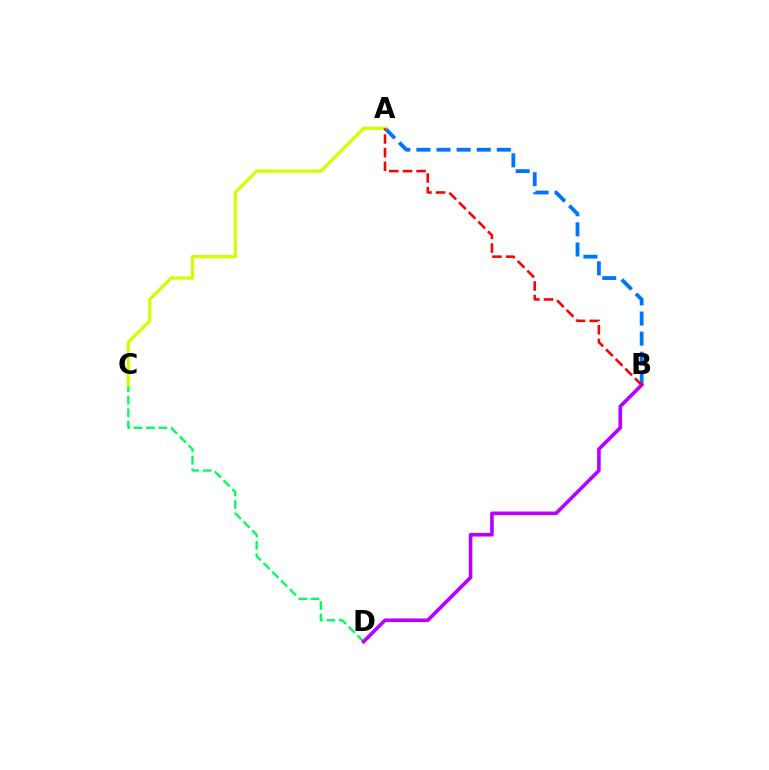{('A', 'B'): [{'color': '#0074ff', 'line_style': 'dashed', 'thickness': 2.73}, {'color': '#ff0000', 'line_style': 'dashed', 'thickness': 1.85}], ('C', 'D'): [{'color': '#00ff5c', 'line_style': 'dashed', 'thickness': 1.69}], ('A', 'C'): [{'color': '#d1ff00', 'line_style': 'solid', 'thickness': 2.34}], ('B', 'D'): [{'color': '#b900ff', 'line_style': 'solid', 'thickness': 2.61}]}